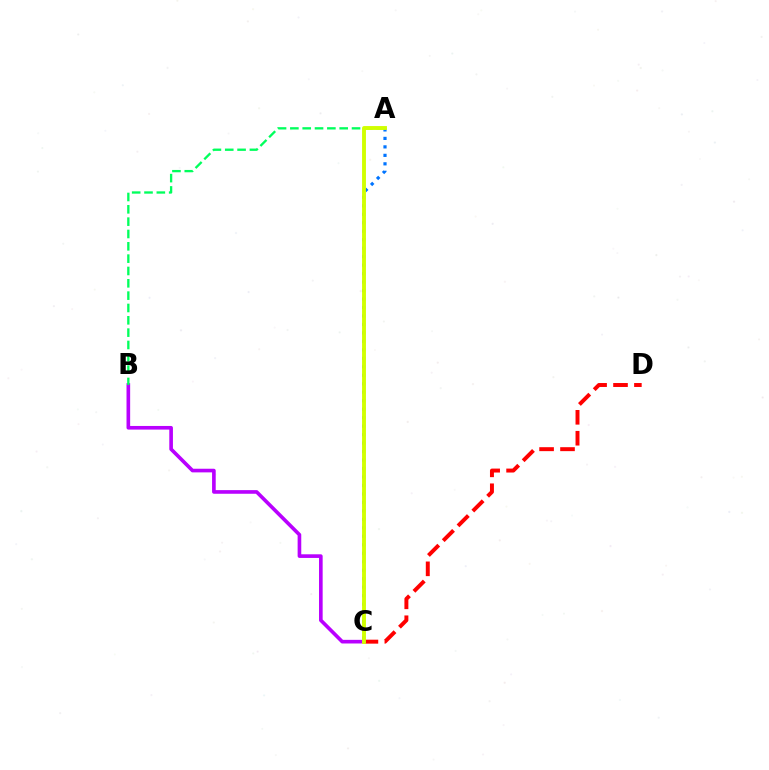{('C', 'D'): [{'color': '#ff0000', 'line_style': 'dashed', 'thickness': 2.84}], ('B', 'C'): [{'color': '#b900ff', 'line_style': 'solid', 'thickness': 2.62}], ('A', 'B'): [{'color': '#00ff5c', 'line_style': 'dashed', 'thickness': 1.68}], ('A', 'C'): [{'color': '#0074ff', 'line_style': 'dotted', 'thickness': 2.3}, {'color': '#d1ff00', 'line_style': 'solid', 'thickness': 2.8}]}